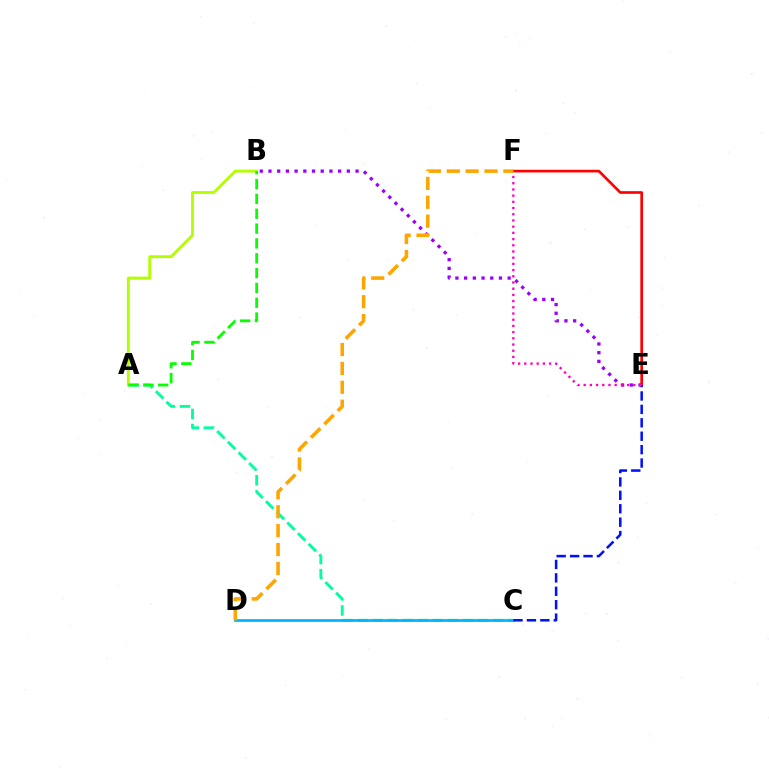{('A', 'C'): [{'color': '#00ff9d', 'line_style': 'dashed', 'thickness': 2.05}], ('E', 'F'): [{'color': '#ff0000', 'line_style': 'solid', 'thickness': 1.91}, {'color': '#ff00bd', 'line_style': 'dotted', 'thickness': 1.69}], ('C', 'D'): [{'color': '#00b5ff', 'line_style': 'solid', 'thickness': 1.98}], ('A', 'B'): [{'color': '#b3ff00', 'line_style': 'solid', 'thickness': 2.07}, {'color': '#08ff00', 'line_style': 'dashed', 'thickness': 2.02}], ('B', 'E'): [{'color': '#9b00ff', 'line_style': 'dotted', 'thickness': 2.37}], ('C', 'E'): [{'color': '#0010ff', 'line_style': 'dashed', 'thickness': 1.82}], ('D', 'F'): [{'color': '#ffa500', 'line_style': 'dashed', 'thickness': 2.57}]}